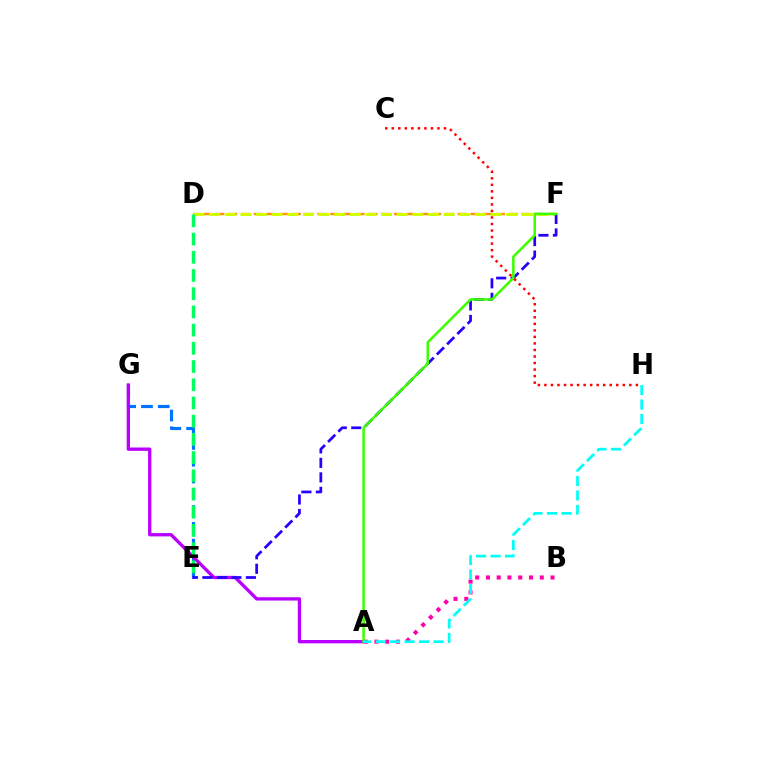{('E', 'G'): [{'color': '#0074ff', 'line_style': 'dashed', 'thickness': 2.28}], ('A', 'G'): [{'color': '#b900ff', 'line_style': 'solid', 'thickness': 2.4}], ('D', 'F'): [{'color': '#ff9400', 'line_style': 'dashed', 'thickness': 1.73}, {'color': '#d1ff00', 'line_style': 'dashed', 'thickness': 2.12}], ('A', 'B'): [{'color': '#ff00ac', 'line_style': 'dotted', 'thickness': 2.92}], ('E', 'F'): [{'color': '#2500ff', 'line_style': 'dashed', 'thickness': 1.97}], ('A', 'F'): [{'color': '#3dff00', 'line_style': 'solid', 'thickness': 1.84}], ('D', 'E'): [{'color': '#00ff5c', 'line_style': 'dashed', 'thickness': 2.47}], ('A', 'H'): [{'color': '#00fff6', 'line_style': 'dashed', 'thickness': 1.96}], ('C', 'H'): [{'color': '#ff0000', 'line_style': 'dotted', 'thickness': 1.77}]}